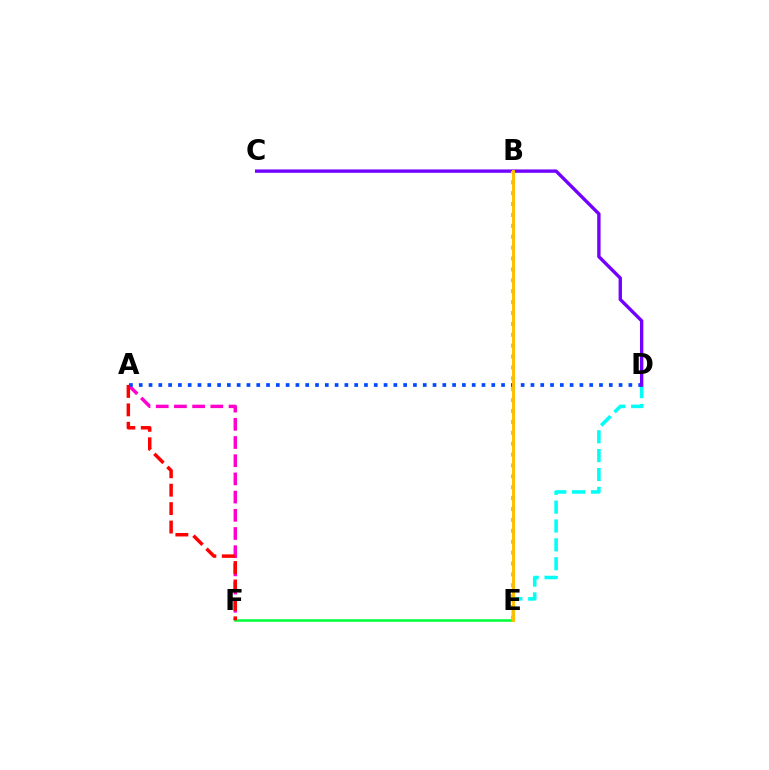{('D', 'E'): [{'color': '#00fff6', 'line_style': 'dashed', 'thickness': 2.56}], ('A', 'F'): [{'color': '#ff00cf', 'line_style': 'dashed', 'thickness': 2.47}, {'color': '#ff0000', 'line_style': 'dashed', 'thickness': 2.5}], ('E', 'F'): [{'color': '#00ff39', 'line_style': 'solid', 'thickness': 1.82}], ('A', 'D'): [{'color': '#004bff', 'line_style': 'dotted', 'thickness': 2.66}], ('C', 'D'): [{'color': '#7200ff', 'line_style': 'solid', 'thickness': 2.42}], ('B', 'E'): [{'color': '#84ff00', 'line_style': 'dotted', 'thickness': 2.96}, {'color': '#ffbd00', 'line_style': 'solid', 'thickness': 2.1}]}